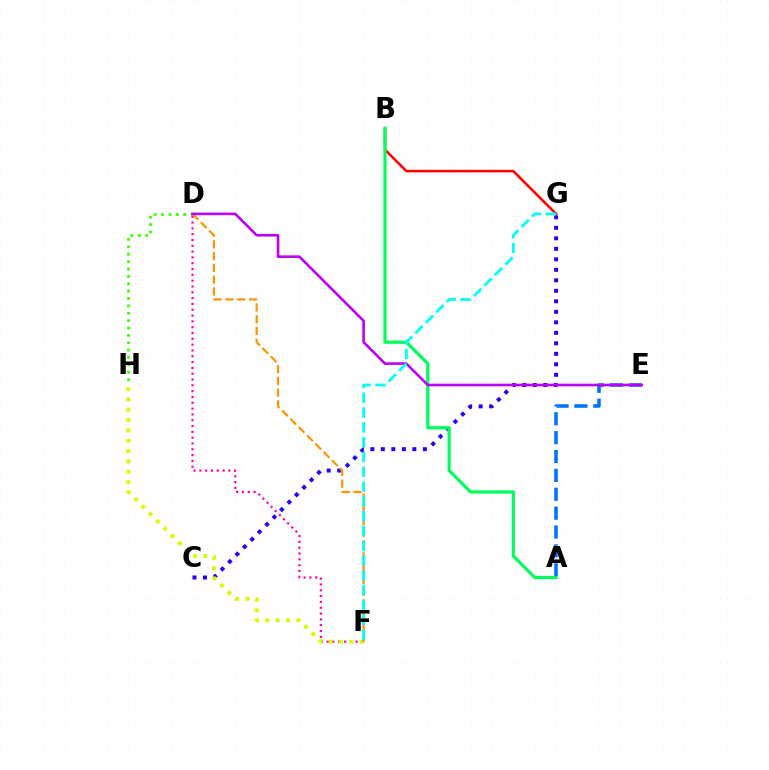{('B', 'G'): [{'color': '#ff0000', 'line_style': 'solid', 'thickness': 1.84}], ('C', 'G'): [{'color': '#2500ff', 'line_style': 'dotted', 'thickness': 2.85}], ('A', 'E'): [{'color': '#0074ff', 'line_style': 'dashed', 'thickness': 2.56}], ('D', 'F'): [{'color': '#ff00ac', 'line_style': 'dotted', 'thickness': 1.58}, {'color': '#ff9400', 'line_style': 'dashed', 'thickness': 1.6}], ('D', 'H'): [{'color': '#3dff00', 'line_style': 'dotted', 'thickness': 2.01}], ('F', 'H'): [{'color': '#d1ff00', 'line_style': 'dotted', 'thickness': 2.8}], ('A', 'B'): [{'color': '#00ff5c', 'line_style': 'solid', 'thickness': 2.31}], ('D', 'E'): [{'color': '#b900ff', 'line_style': 'solid', 'thickness': 1.87}], ('F', 'G'): [{'color': '#00fff6', 'line_style': 'dashed', 'thickness': 2.01}]}